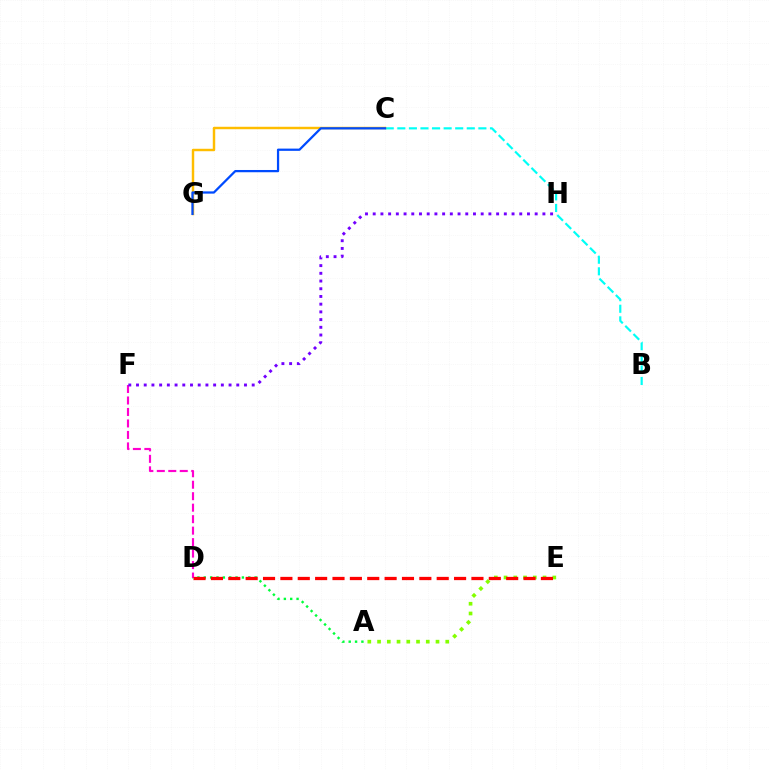{('A', 'D'): [{'color': '#00ff39', 'line_style': 'dotted', 'thickness': 1.73}], ('D', 'F'): [{'color': '#ff00cf', 'line_style': 'dashed', 'thickness': 1.56}], ('A', 'E'): [{'color': '#84ff00', 'line_style': 'dotted', 'thickness': 2.65}], ('B', 'C'): [{'color': '#00fff6', 'line_style': 'dashed', 'thickness': 1.57}], ('D', 'E'): [{'color': '#ff0000', 'line_style': 'dashed', 'thickness': 2.36}], ('F', 'H'): [{'color': '#7200ff', 'line_style': 'dotted', 'thickness': 2.1}], ('C', 'G'): [{'color': '#ffbd00', 'line_style': 'solid', 'thickness': 1.77}, {'color': '#004bff', 'line_style': 'solid', 'thickness': 1.62}]}